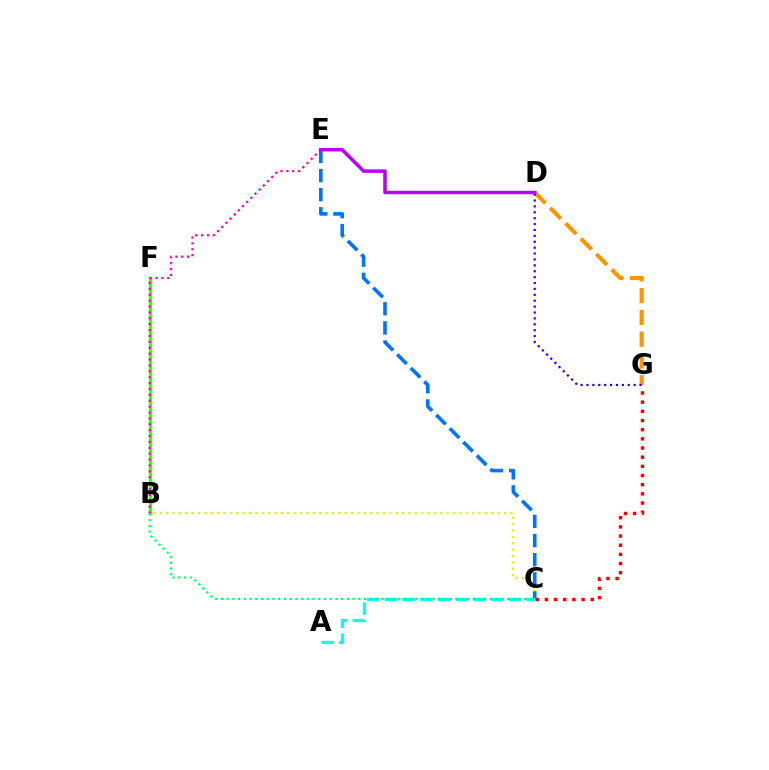{('D', 'G'): [{'color': '#ff9400', 'line_style': 'dashed', 'thickness': 2.96}, {'color': '#2500ff', 'line_style': 'dotted', 'thickness': 1.6}], ('B', 'F'): [{'color': '#3dff00', 'line_style': 'solid', 'thickness': 2.38}], ('B', 'C'): [{'color': '#d1ff00', 'line_style': 'dotted', 'thickness': 1.73}, {'color': '#00ff5c', 'line_style': 'dotted', 'thickness': 1.56}], ('C', 'E'): [{'color': '#0074ff', 'line_style': 'dashed', 'thickness': 2.6}], ('A', 'C'): [{'color': '#00fff6', 'line_style': 'dashed', 'thickness': 2.4}], ('B', 'E'): [{'color': '#ff00ac', 'line_style': 'dotted', 'thickness': 1.6}], ('C', 'G'): [{'color': '#ff0000', 'line_style': 'dotted', 'thickness': 2.49}], ('D', 'E'): [{'color': '#b900ff', 'line_style': 'solid', 'thickness': 2.53}]}